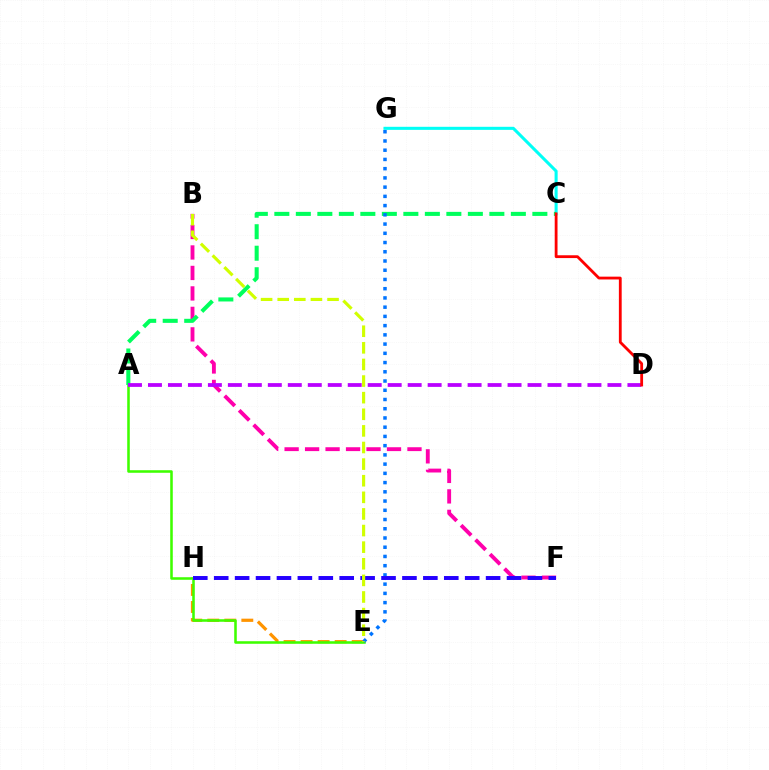{('C', 'G'): [{'color': '#00fff6', 'line_style': 'solid', 'thickness': 2.2}], ('E', 'H'): [{'color': '#ff9400', 'line_style': 'dashed', 'thickness': 2.31}], ('B', 'F'): [{'color': '#ff00ac', 'line_style': 'dashed', 'thickness': 2.78}], ('A', 'E'): [{'color': '#3dff00', 'line_style': 'solid', 'thickness': 1.84}], ('A', 'C'): [{'color': '#00ff5c', 'line_style': 'dashed', 'thickness': 2.92}], ('A', 'D'): [{'color': '#b900ff', 'line_style': 'dashed', 'thickness': 2.71}], ('E', 'G'): [{'color': '#0074ff', 'line_style': 'dotted', 'thickness': 2.51}], ('F', 'H'): [{'color': '#2500ff', 'line_style': 'dashed', 'thickness': 2.84}], ('B', 'E'): [{'color': '#d1ff00', 'line_style': 'dashed', 'thickness': 2.26}], ('C', 'D'): [{'color': '#ff0000', 'line_style': 'solid', 'thickness': 2.02}]}